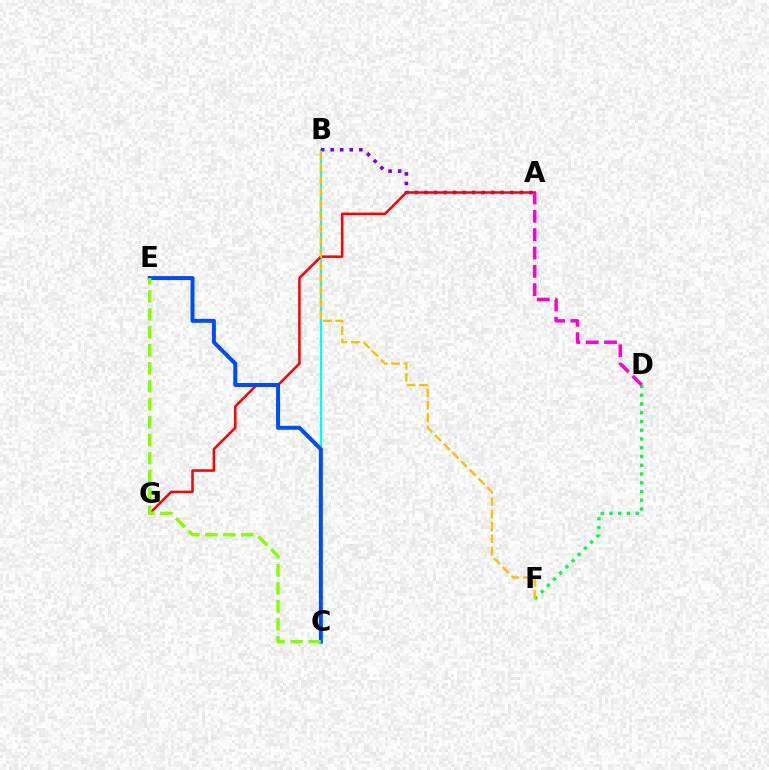{('B', 'C'): [{'color': '#00fff6', 'line_style': 'solid', 'thickness': 1.65}], ('A', 'B'): [{'color': '#7200ff', 'line_style': 'dotted', 'thickness': 2.59}], ('A', 'G'): [{'color': '#ff0000', 'line_style': 'solid', 'thickness': 1.81}], ('D', 'F'): [{'color': '#00ff39', 'line_style': 'dotted', 'thickness': 2.38}], ('A', 'D'): [{'color': '#ff00cf', 'line_style': 'dashed', 'thickness': 2.49}], ('C', 'E'): [{'color': '#004bff', 'line_style': 'solid', 'thickness': 2.87}, {'color': '#84ff00', 'line_style': 'dashed', 'thickness': 2.44}], ('B', 'F'): [{'color': '#ffbd00', 'line_style': 'dashed', 'thickness': 1.67}]}